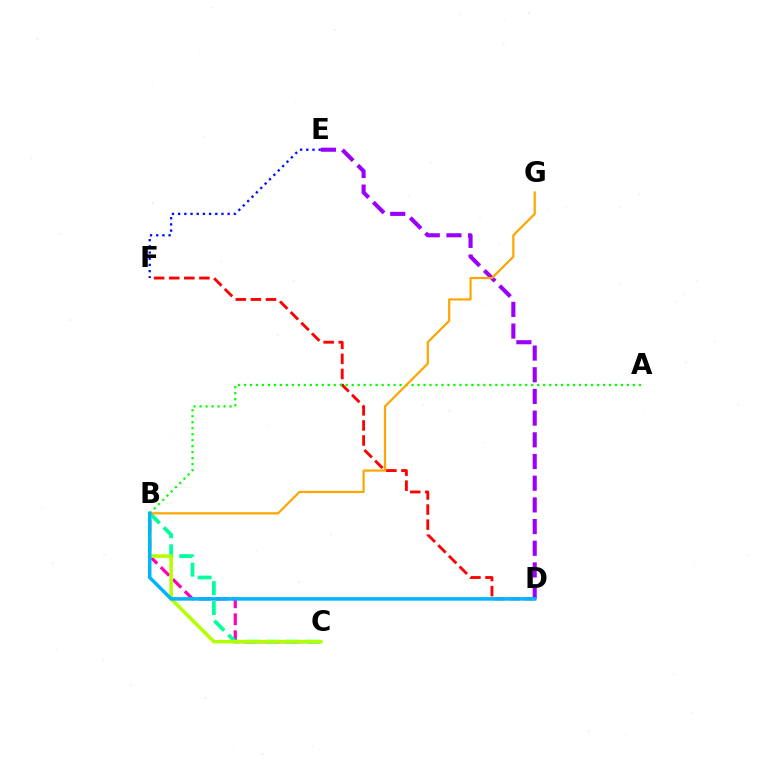{('D', 'E'): [{'color': '#9b00ff', 'line_style': 'dashed', 'thickness': 2.95}], ('B', 'C'): [{'color': '#ff00bd', 'line_style': 'dashed', 'thickness': 2.31}, {'color': '#00ff9d', 'line_style': 'dashed', 'thickness': 2.7}, {'color': '#b3ff00', 'line_style': 'solid', 'thickness': 2.54}], ('D', 'F'): [{'color': '#ff0000', 'line_style': 'dashed', 'thickness': 2.05}], ('E', 'F'): [{'color': '#0010ff', 'line_style': 'dotted', 'thickness': 1.68}], ('A', 'B'): [{'color': '#08ff00', 'line_style': 'dotted', 'thickness': 1.63}], ('B', 'G'): [{'color': '#ffa500', 'line_style': 'solid', 'thickness': 1.59}], ('B', 'D'): [{'color': '#00b5ff', 'line_style': 'solid', 'thickness': 2.54}]}